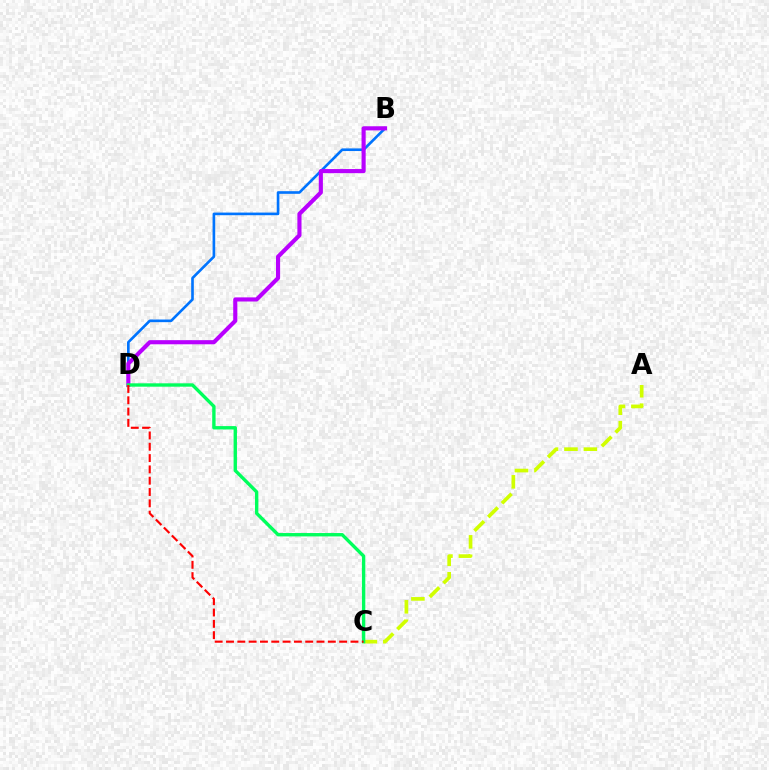{('A', 'C'): [{'color': '#d1ff00', 'line_style': 'dashed', 'thickness': 2.64}], ('B', 'D'): [{'color': '#0074ff', 'line_style': 'solid', 'thickness': 1.9}, {'color': '#b900ff', 'line_style': 'solid', 'thickness': 2.96}], ('C', 'D'): [{'color': '#00ff5c', 'line_style': 'solid', 'thickness': 2.43}, {'color': '#ff0000', 'line_style': 'dashed', 'thickness': 1.54}]}